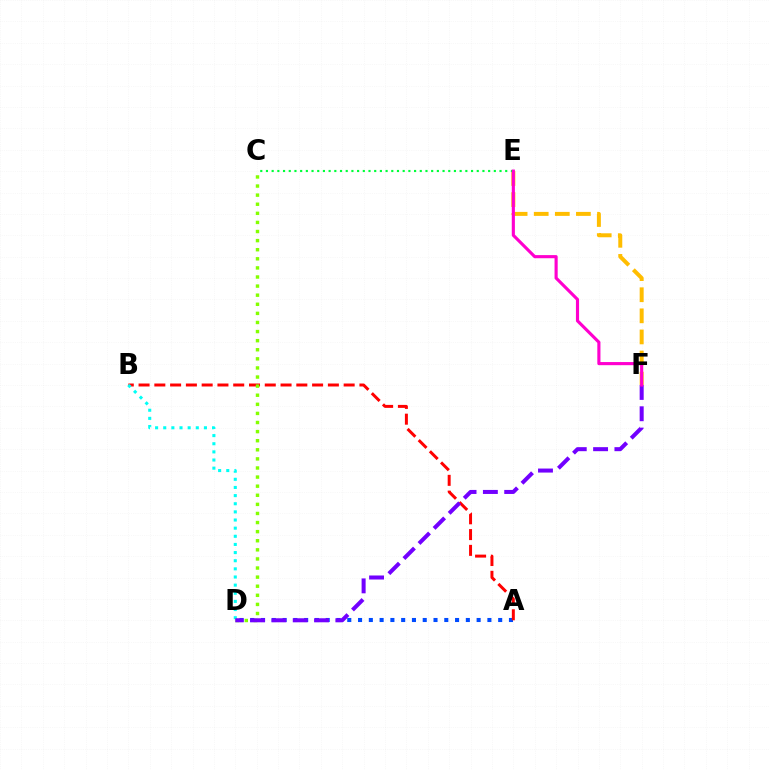{('A', 'D'): [{'color': '#004bff', 'line_style': 'dotted', 'thickness': 2.93}], ('A', 'B'): [{'color': '#ff0000', 'line_style': 'dashed', 'thickness': 2.14}], ('E', 'F'): [{'color': '#ffbd00', 'line_style': 'dashed', 'thickness': 2.87}, {'color': '#ff00cf', 'line_style': 'solid', 'thickness': 2.25}], ('B', 'D'): [{'color': '#00fff6', 'line_style': 'dotted', 'thickness': 2.21}], ('C', 'D'): [{'color': '#84ff00', 'line_style': 'dotted', 'thickness': 2.47}], ('C', 'E'): [{'color': '#00ff39', 'line_style': 'dotted', 'thickness': 1.55}], ('D', 'F'): [{'color': '#7200ff', 'line_style': 'dashed', 'thickness': 2.9}]}